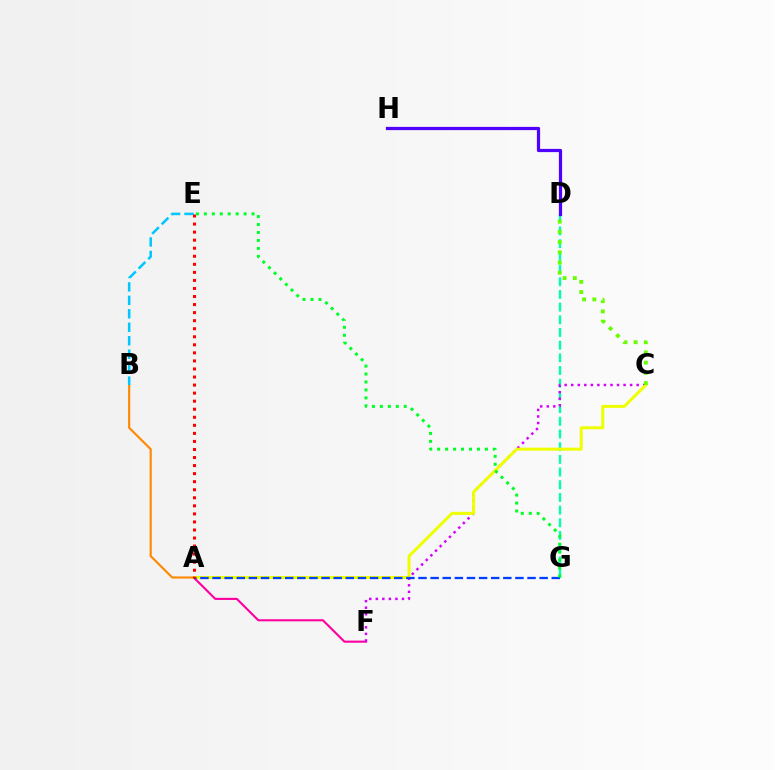{('D', 'G'): [{'color': '#00ffaf', 'line_style': 'dashed', 'thickness': 1.72}], ('A', 'F'): [{'color': '#ff00a0', 'line_style': 'solid', 'thickness': 1.52}], ('C', 'F'): [{'color': '#d600ff', 'line_style': 'dotted', 'thickness': 1.78}], ('A', 'C'): [{'color': '#eeff00', 'line_style': 'solid', 'thickness': 2.16}], ('C', 'D'): [{'color': '#66ff00', 'line_style': 'dotted', 'thickness': 2.78}], ('A', 'B'): [{'color': '#ff8800', 'line_style': 'solid', 'thickness': 1.54}], ('A', 'G'): [{'color': '#003fff', 'line_style': 'dashed', 'thickness': 1.65}], ('B', 'E'): [{'color': '#00c7ff', 'line_style': 'dashed', 'thickness': 1.83}], ('D', 'H'): [{'color': '#4f00ff', 'line_style': 'solid', 'thickness': 2.32}], ('A', 'E'): [{'color': '#ff0000', 'line_style': 'dotted', 'thickness': 2.19}], ('E', 'G'): [{'color': '#00ff27', 'line_style': 'dotted', 'thickness': 2.16}]}